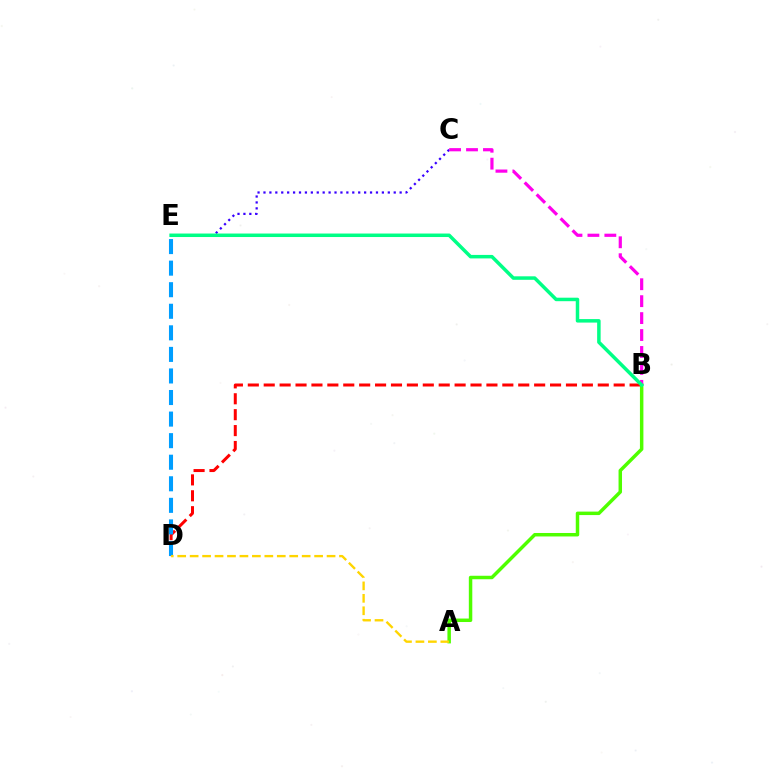{('B', 'D'): [{'color': '#ff0000', 'line_style': 'dashed', 'thickness': 2.16}], ('C', 'E'): [{'color': '#3700ff', 'line_style': 'dotted', 'thickness': 1.61}], ('A', 'B'): [{'color': '#4fff00', 'line_style': 'solid', 'thickness': 2.5}], ('B', 'C'): [{'color': '#ff00ed', 'line_style': 'dashed', 'thickness': 2.3}], ('B', 'E'): [{'color': '#00ff86', 'line_style': 'solid', 'thickness': 2.52}], ('D', 'E'): [{'color': '#009eff', 'line_style': 'dashed', 'thickness': 2.93}], ('A', 'D'): [{'color': '#ffd500', 'line_style': 'dashed', 'thickness': 1.69}]}